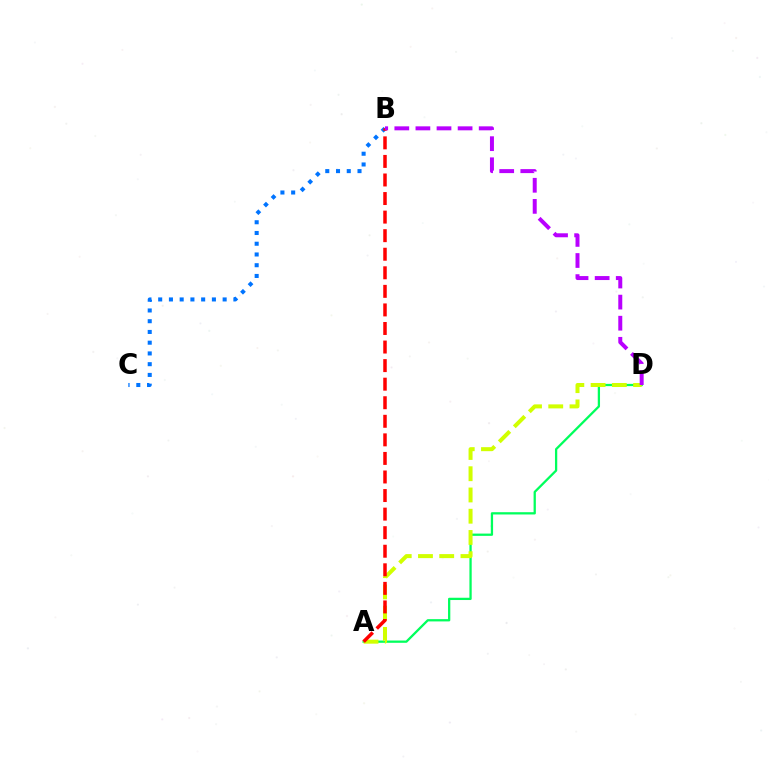{('A', 'D'): [{'color': '#00ff5c', 'line_style': 'solid', 'thickness': 1.64}, {'color': '#d1ff00', 'line_style': 'dashed', 'thickness': 2.89}], ('B', 'C'): [{'color': '#0074ff', 'line_style': 'dotted', 'thickness': 2.92}], ('A', 'B'): [{'color': '#ff0000', 'line_style': 'dashed', 'thickness': 2.52}], ('B', 'D'): [{'color': '#b900ff', 'line_style': 'dashed', 'thickness': 2.87}]}